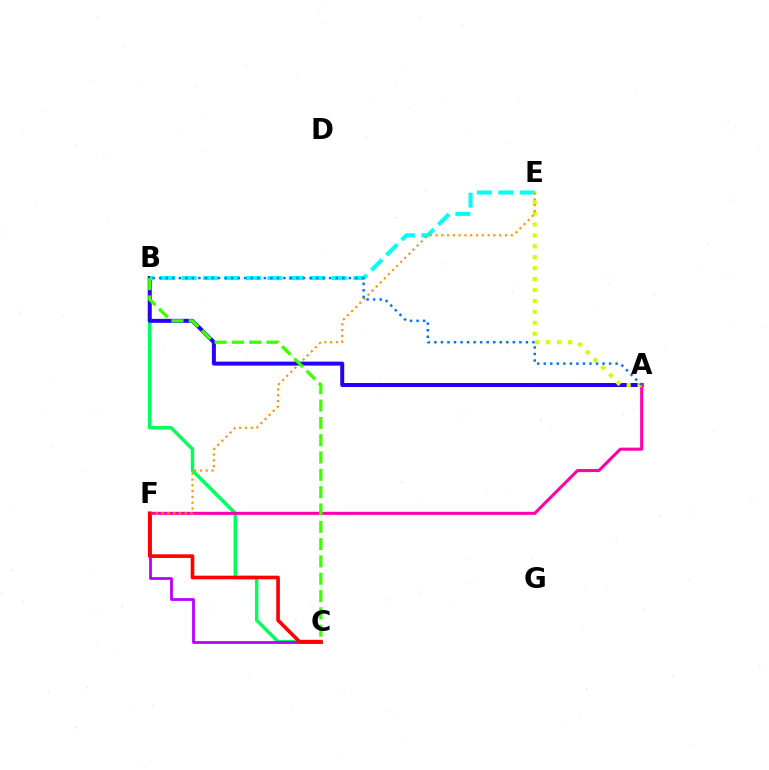{('B', 'C'): [{'color': '#00ff5c', 'line_style': 'solid', 'thickness': 2.46}, {'color': '#3dff00', 'line_style': 'dashed', 'thickness': 2.35}], ('C', 'F'): [{'color': '#b900ff', 'line_style': 'solid', 'thickness': 2.01}, {'color': '#ff0000', 'line_style': 'solid', 'thickness': 2.62}], ('A', 'B'): [{'color': '#2500ff', 'line_style': 'solid', 'thickness': 2.86}, {'color': '#0074ff', 'line_style': 'dotted', 'thickness': 1.78}], ('B', 'E'): [{'color': '#00fff6', 'line_style': 'dashed', 'thickness': 2.91}], ('A', 'F'): [{'color': '#ff00ac', 'line_style': 'solid', 'thickness': 2.2}], ('A', 'E'): [{'color': '#d1ff00', 'line_style': 'dotted', 'thickness': 2.97}], ('E', 'F'): [{'color': '#ff9400', 'line_style': 'dotted', 'thickness': 1.57}]}